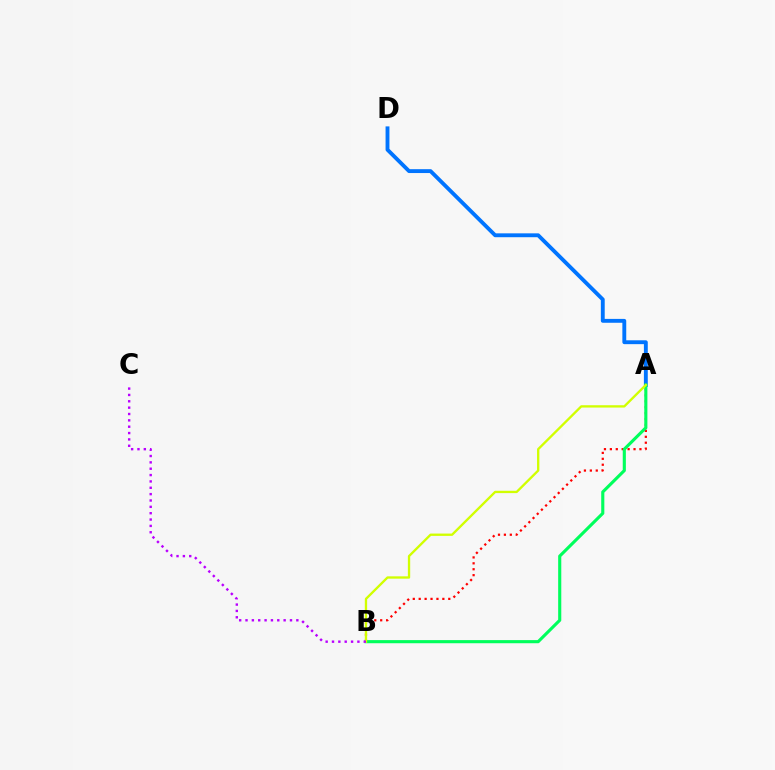{('A', 'B'): [{'color': '#ff0000', 'line_style': 'dotted', 'thickness': 1.61}, {'color': '#00ff5c', 'line_style': 'solid', 'thickness': 2.24}, {'color': '#d1ff00', 'line_style': 'solid', 'thickness': 1.68}], ('A', 'D'): [{'color': '#0074ff', 'line_style': 'solid', 'thickness': 2.78}], ('B', 'C'): [{'color': '#b900ff', 'line_style': 'dotted', 'thickness': 1.73}]}